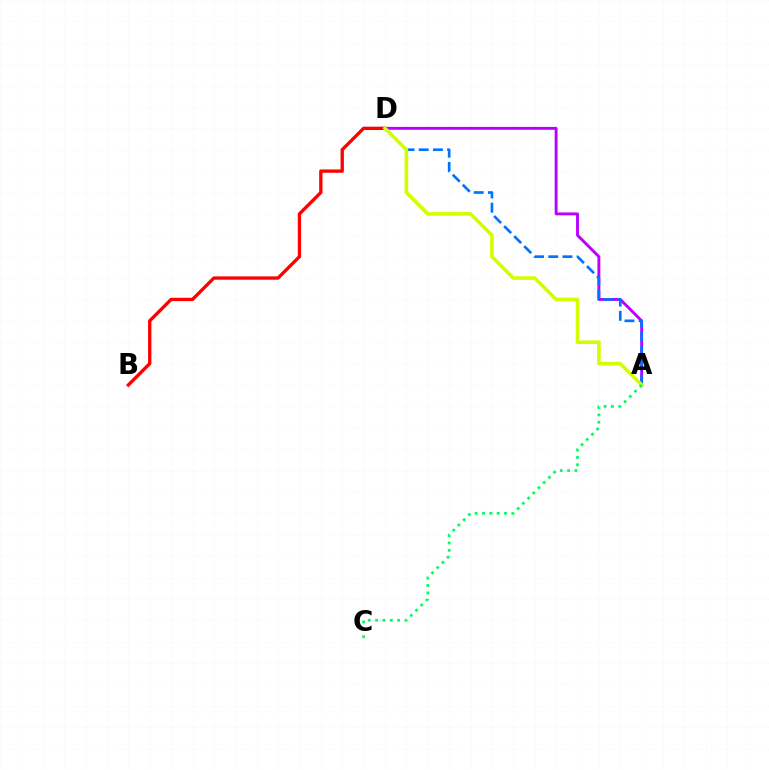{('A', 'D'): [{'color': '#b900ff', 'line_style': 'solid', 'thickness': 2.08}, {'color': '#0074ff', 'line_style': 'dashed', 'thickness': 1.93}, {'color': '#d1ff00', 'line_style': 'solid', 'thickness': 2.6}], ('B', 'D'): [{'color': '#ff0000', 'line_style': 'solid', 'thickness': 2.4}], ('A', 'C'): [{'color': '#00ff5c', 'line_style': 'dotted', 'thickness': 2.0}]}